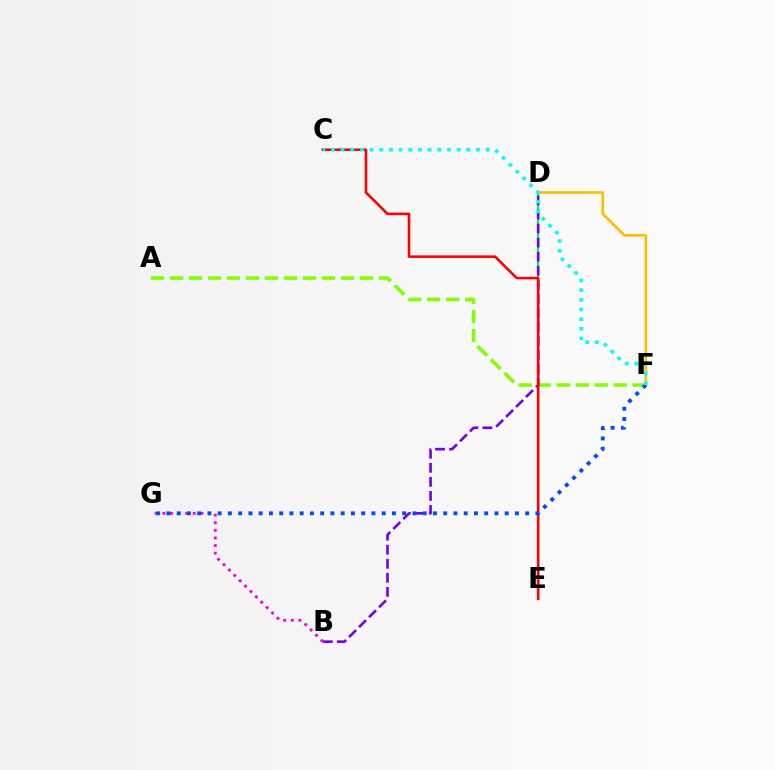{('A', 'F'): [{'color': '#84ff00', 'line_style': 'dashed', 'thickness': 2.58}], ('D', 'E'): [{'color': '#00ff39', 'line_style': 'solid', 'thickness': 1.52}], ('B', 'D'): [{'color': '#7200ff', 'line_style': 'dashed', 'thickness': 1.91}], ('B', 'G'): [{'color': '#ff00cf', 'line_style': 'dotted', 'thickness': 2.07}], ('D', 'F'): [{'color': '#ffbd00', 'line_style': 'solid', 'thickness': 1.91}], ('C', 'E'): [{'color': '#ff0000', 'line_style': 'solid', 'thickness': 1.86}], ('F', 'G'): [{'color': '#004bff', 'line_style': 'dotted', 'thickness': 2.79}], ('C', 'F'): [{'color': '#00fff6', 'line_style': 'dotted', 'thickness': 2.63}]}